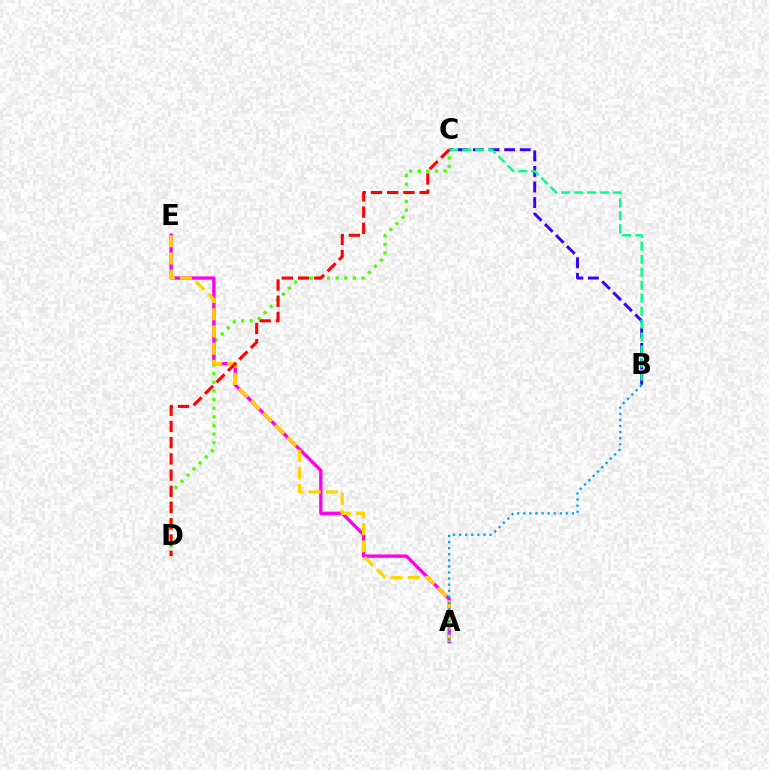{('C', 'D'): [{'color': '#4fff00', 'line_style': 'dotted', 'thickness': 2.35}, {'color': '#ff0000', 'line_style': 'dashed', 'thickness': 2.2}], ('B', 'C'): [{'color': '#3700ff', 'line_style': 'dashed', 'thickness': 2.12}, {'color': '#00ff86', 'line_style': 'dashed', 'thickness': 1.76}], ('A', 'E'): [{'color': '#ff00ed', 'line_style': 'solid', 'thickness': 2.39}, {'color': '#ffd500', 'line_style': 'dashed', 'thickness': 2.34}], ('A', 'B'): [{'color': '#009eff', 'line_style': 'dotted', 'thickness': 1.65}]}